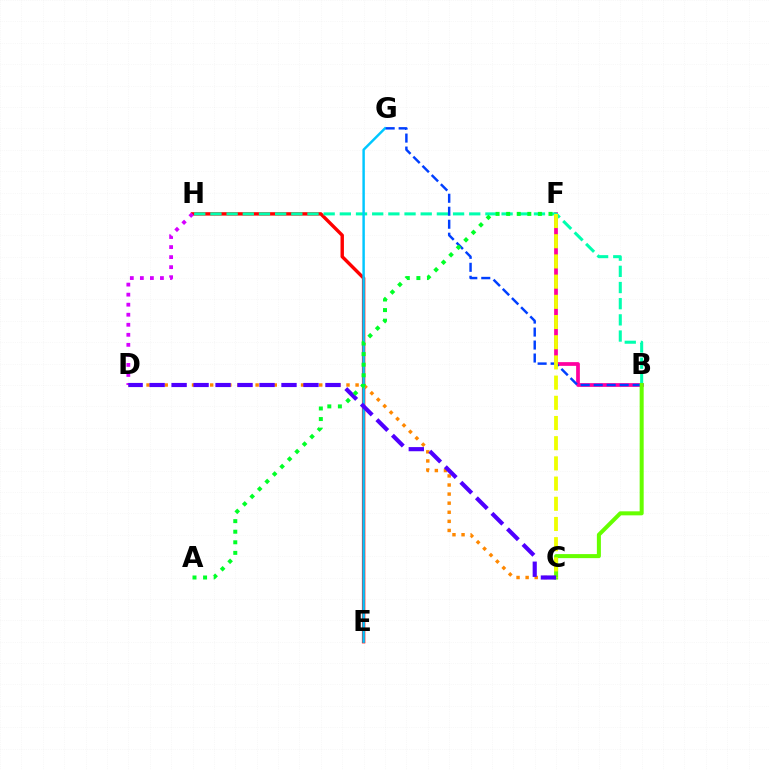{('E', 'H'): [{'color': '#ff0000', 'line_style': 'solid', 'thickness': 2.45}], ('B', 'F'): [{'color': '#ff00a0', 'line_style': 'solid', 'thickness': 2.68}], ('B', 'H'): [{'color': '#00ffaf', 'line_style': 'dashed', 'thickness': 2.2}], ('C', 'D'): [{'color': '#ff8800', 'line_style': 'dotted', 'thickness': 2.47}, {'color': '#4f00ff', 'line_style': 'dashed', 'thickness': 2.99}], ('E', 'G'): [{'color': '#00c7ff', 'line_style': 'solid', 'thickness': 1.76}], ('B', 'G'): [{'color': '#003fff', 'line_style': 'dashed', 'thickness': 1.76}], ('B', 'C'): [{'color': '#66ff00', 'line_style': 'solid', 'thickness': 2.9}], ('D', 'H'): [{'color': '#d600ff', 'line_style': 'dotted', 'thickness': 2.73}], ('C', 'F'): [{'color': '#eeff00', 'line_style': 'dashed', 'thickness': 2.74}], ('A', 'F'): [{'color': '#00ff27', 'line_style': 'dotted', 'thickness': 2.87}]}